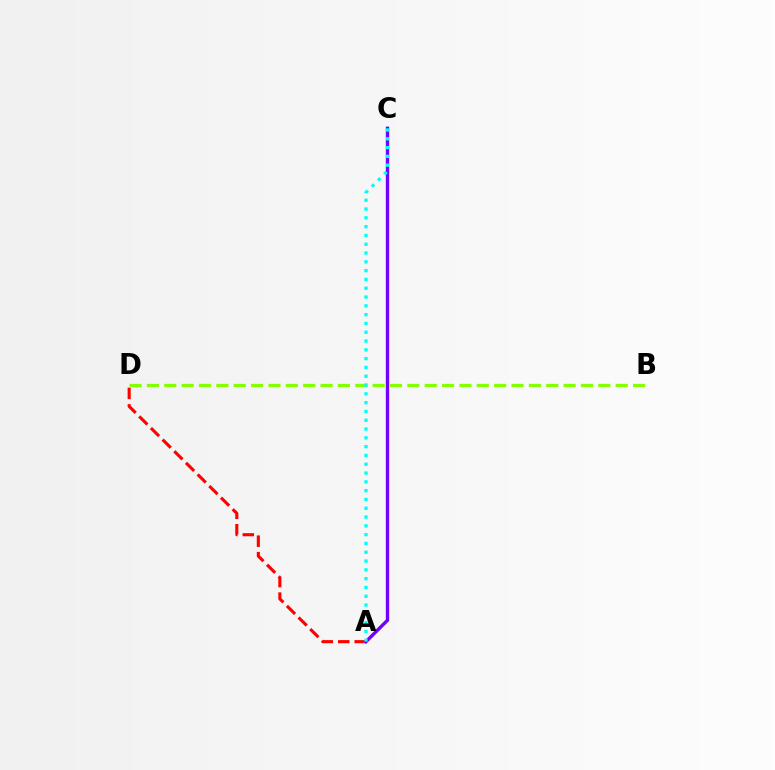{('A', 'D'): [{'color': '#ff0000', 'line_style': 'dashed', 'thickness': 2.24}], ('B', 'D'): [{'color': '#84ff00', 'line_style': 'dashed', 'thickness': 2.36}], ('A', 'C'): [{'color': '#7200ff', 'line_style': 'solid', 'thickness': 2.43}, {'color': '#00fff6', 'line_style': 'dotted', 'thickness': 2.39}]}